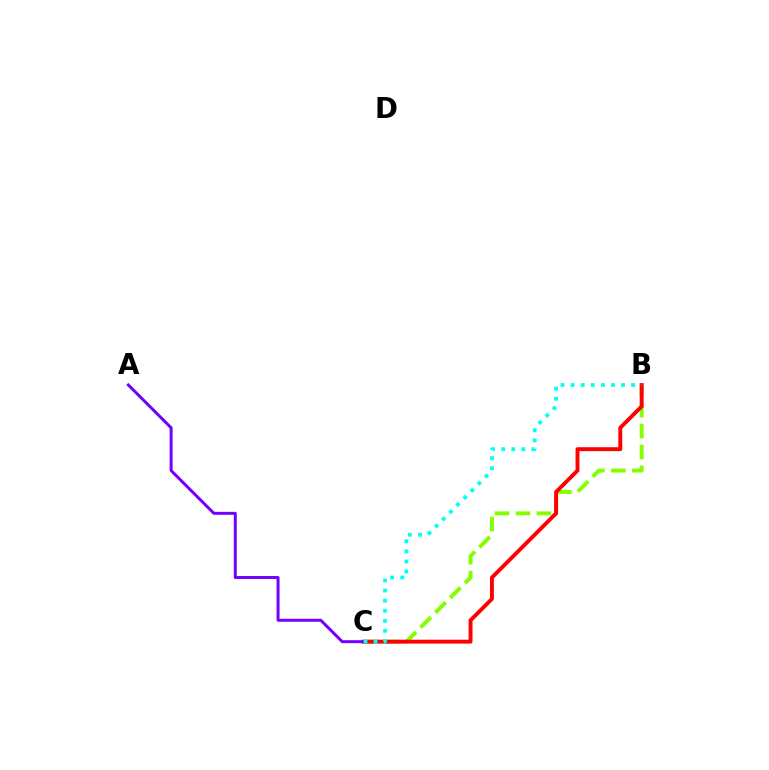{('B', 'C'): [{'color': '#84ff00', 'line_style': 'dashed', 'thickness': 2.84}, {'color': '#ff0000', 'line_style': 'solid', 'thickness': 2.81}, {'color': '#00fff6', 'line_style': 'dotted', 'thickness': 2.74}], ('A', 'C'): [{'color': '#7200ff', 'line_style': 'solid', 'thickness': 2.14}]}